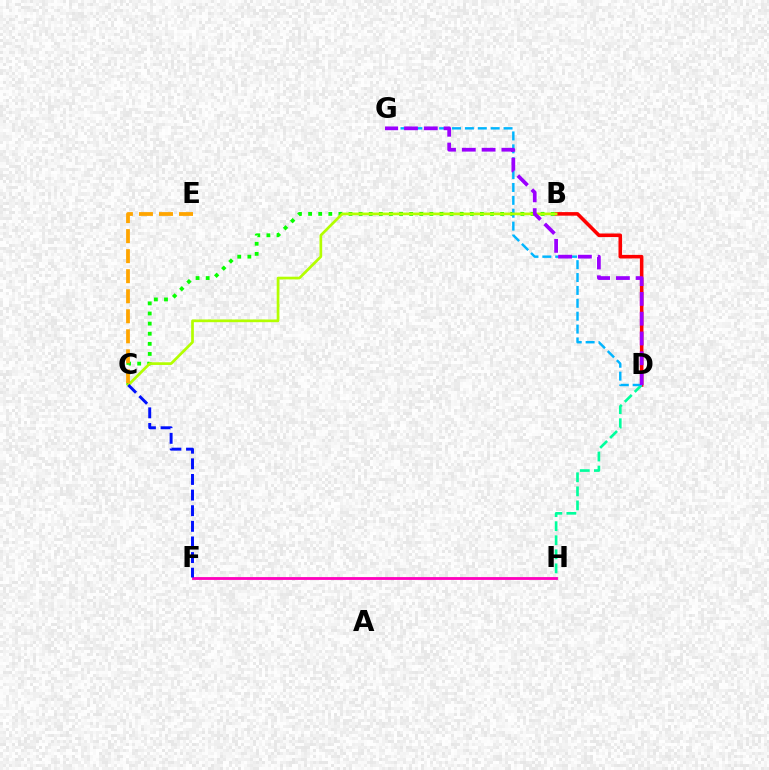{('B', 'D'): [{'color': '#ff0000', 'line_style': 'solid', 'thickness': 2.57}], ('D', 'H'): [{'color': '#00ff9d', 'line_style': 'dashed', 'thickness': 1.91}], ('B', 'C'): [{'color': '#08ff00', 'line_style': 'dotted', 'thickness': 2.75}, {'color': '#b3ff00', 'line_style': 'solid', 'thickness': 1.95}], ('D', 'G'): [{'color': '#00b5ff', 'line_style': 'dashed', 'thickness': 1.75}, {'color': '#9b00ff', 'line_style': 'dashed', 'thickness': 2.69}], ('C', 'E'): [{'color': '#ffa500', 'line_style': 'dashed', 'thickness': 2.72}], ('F', 'H'): [{'color': '#ff00bd', 'line_style': 'solid', 'thickness': 2.03}], ('C', 'F'): [{'color': '#0010ff', 'line_style': 'dashed', 'thickness': 2.12}]}